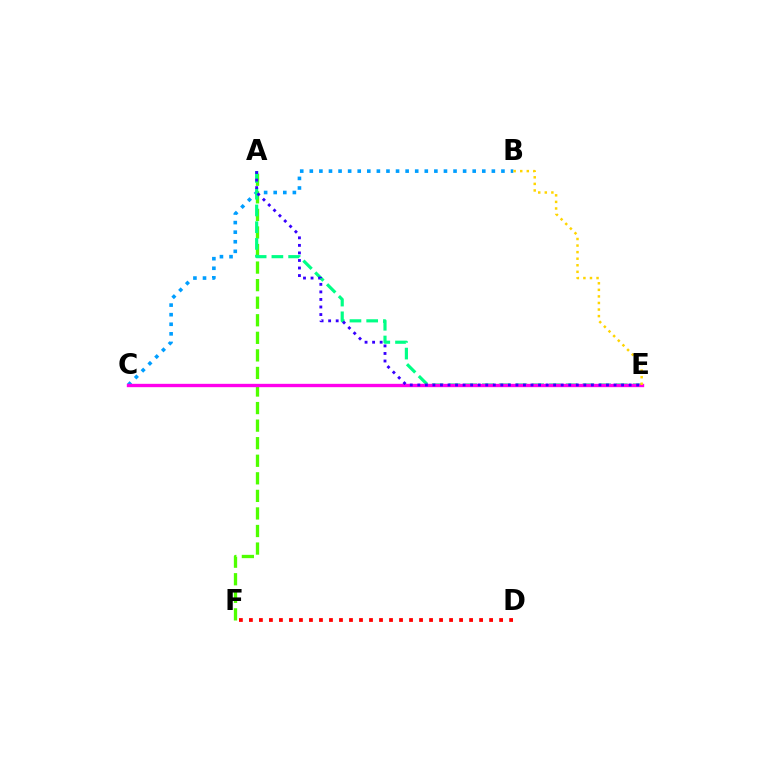{('A', 'F'): [{'color': '#4fff00', 'line_style': 'dashed', 'thickness': 2.39}], ('B', 'C'): [{'color': '#009eff', 'line_style': 'dotted', 'thickness': 2.6}], ('D', 'F'): [{'color': '#ff0000', 'line_style': 'dotted', 'thickness': 2.72}], ('A', 'E'): [{'color': '#00ff86', 'line_style': 'dashed', 'thickness': 2.27}, {'color': '#3700ff', 'line_style': 'dotted', 'thickness': 2.05}], ('C', 'E'): [{'color': '#ff00ed', 'line_style': 'solid', 'thickness': 2.41}], ('B', 'E'): [{'color': '#ffd500', 'line_style': 'dotted', 'thickness': 1.78}]}